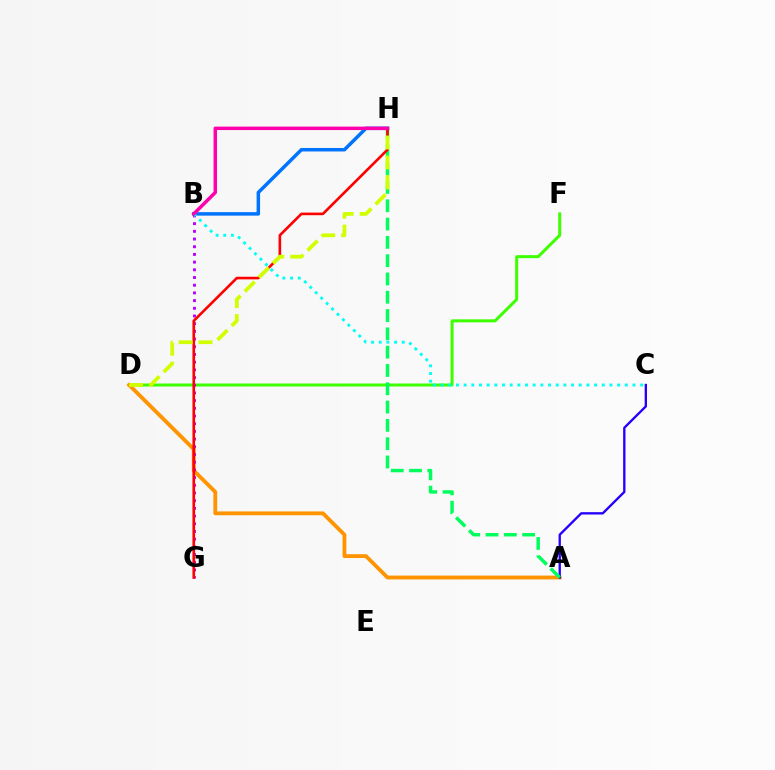{('B', 'H'): [{'color': '#0074ff', 'line_style': 'solid', 'thickness': 2.52}, {'color': '#ff00ac', 'line_style': 'solid', 'thickness': 2.49}], ('D', 'F'): [{'color': '#3dff00', 'line_style': 'solid', 'thickness': 2.16}], ('A', 'D'): [{'color': '#ff9400', 'line_style': 'solid', 'thickness': 2.75}], ('B', 'G'): [{'color': '#b900ff', 'line_style': 'dotted', 'thickness': 2.09}], ('A', 'C'): [{'color': '#2500ff', 'line_style': 'solid', 'thickness': 1.69}], ('B', 'C'): [{'color': '#00fff6', 'line_style': 'dotted', 'thickness': 2.09}], ('A', 'H'): [{'color': '#00ff5c', 'line_style': 'dashed', 'thickness': 2.49}], ('G', 'H'): [{'color': '#ff0000', 'line_style': 'solid', 'thickness': 1.89}], ('D', 'H'): [{'color': '#d1ff00', 'line_style': 'dashed', 'thickness': 2.71}]}